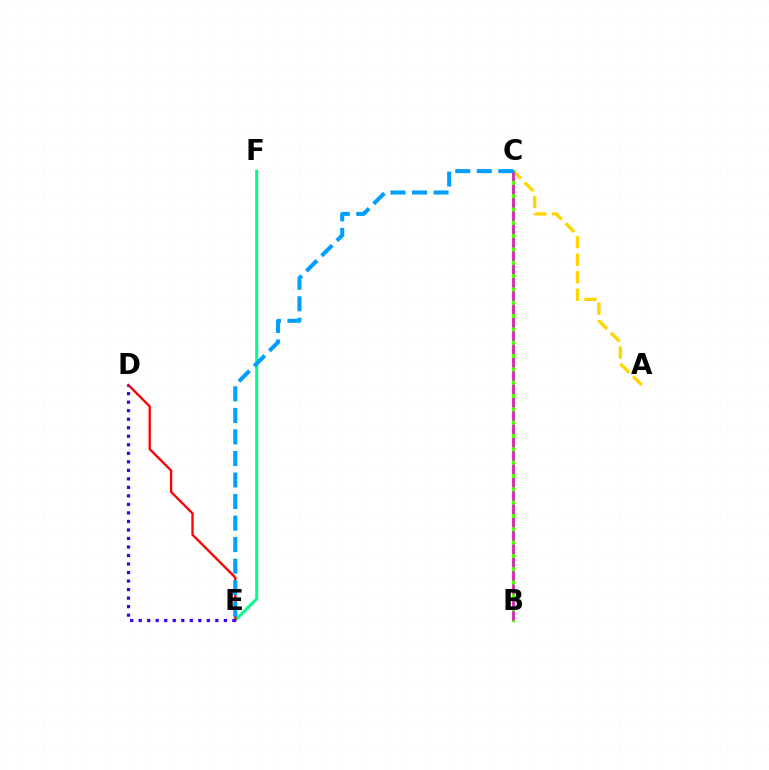{('E', 'F'): [{'color': '#00ff86', 'line_style': 'solid', 'thickness': 2.16}], ('A', 'C'): [{'color': '#ffd500', 'line_style': 'dashed', 'thickness': 2.39}], ('D', 'E'): [{'color': '#ff0000', 'line_style': 'solid', 'thickness': 1.68}, {'color': '#3700ff', 'line_style': 'dotted', 'thickness': 2.31}], ('B', 'C'): [{'color': '#4fff00', 'line_style': 'solid', 'thickness': 2.3}, {'color': '#ff00ed', 'line_style': 'dashed', 'thickness': 1.81}], ('C', 'E'): [{'color': '#009eff', 'line_style': 'dashed', 'thickness': 2.93}]}